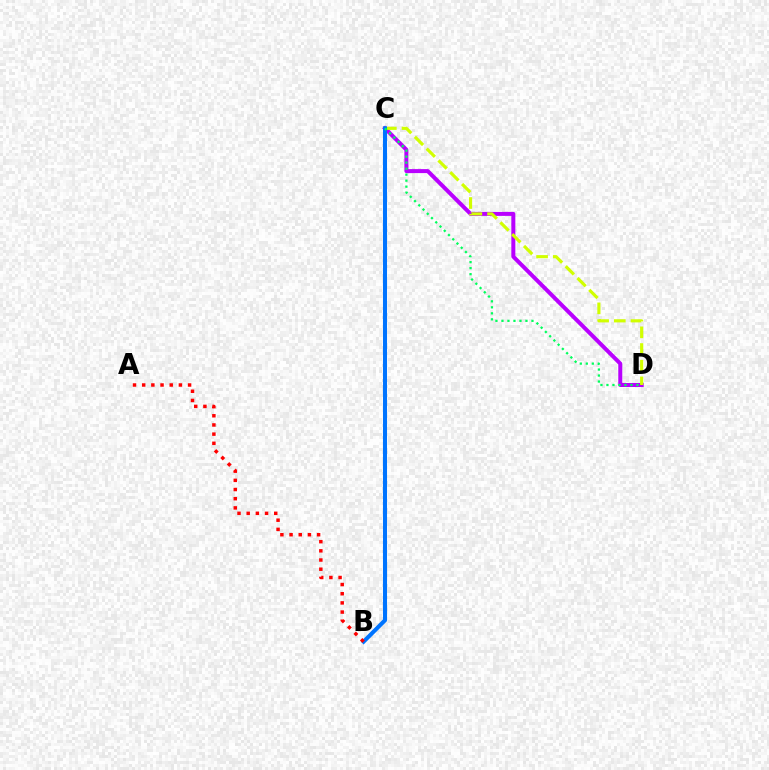{('C', 'D'): [{'color': '#b900ff', 'line_style': 'solid', 'thickness': 2.88}, {'color': '#d1ff00', 'line_style': 'dashed', 'thickness': 2.27}, {'color': '#00ff5c', 'line_style': 'dotted', 'thickness': 1.63}], ('B', 'C'): [{'color': '#0074ff', 'line_style': 'solid', 'thickness': 2.92}], ('A', 'B'): [{'color': '#ff0000', 'line_style': 'dotted', 'thickness': 2.49}]}